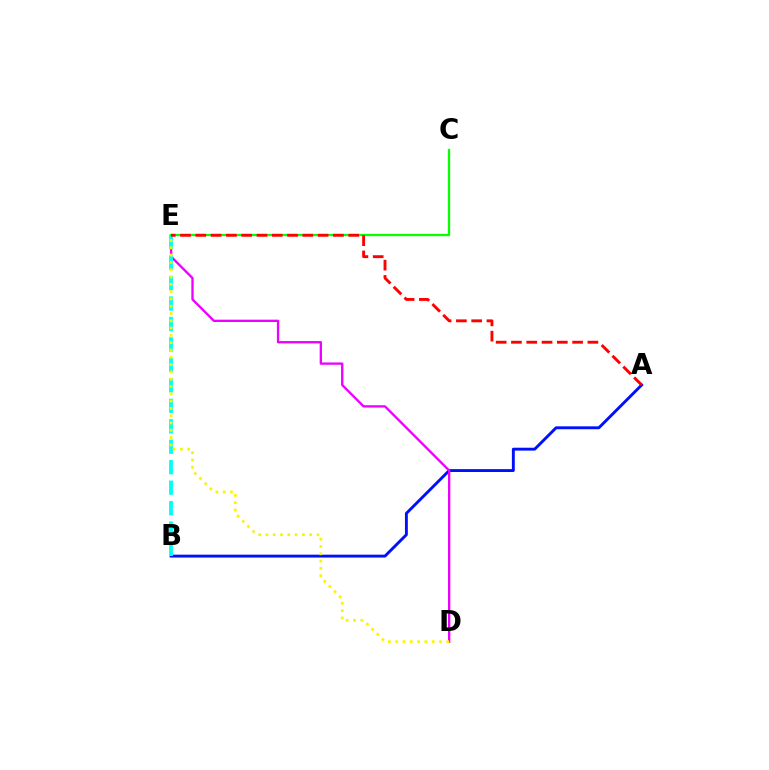{('A', 'B'): [{'color': '#0010ff', 'line_style': 'solid', 'thickness': 2.08}], ('D', 'E'): [{'color': '#ee00ff', 'line_style': 'solid', 'thickness': 1.68}, {'color': '#fcf500', 'line_style': 'dotted', 'thickness': 1.98}], ('B', 'E'): [{'color': '#00fff6', 'line_style': 'dashed', 'thickness': 2.78}], ('C', 'E'): [{'color': '#08ff00', 'line_style': 'solid', 'thickness': 1.65}], ('A', 'E'): [{'color': '#ff0000', 'line_style': 'dashed', 'thickness': 2.08}]}